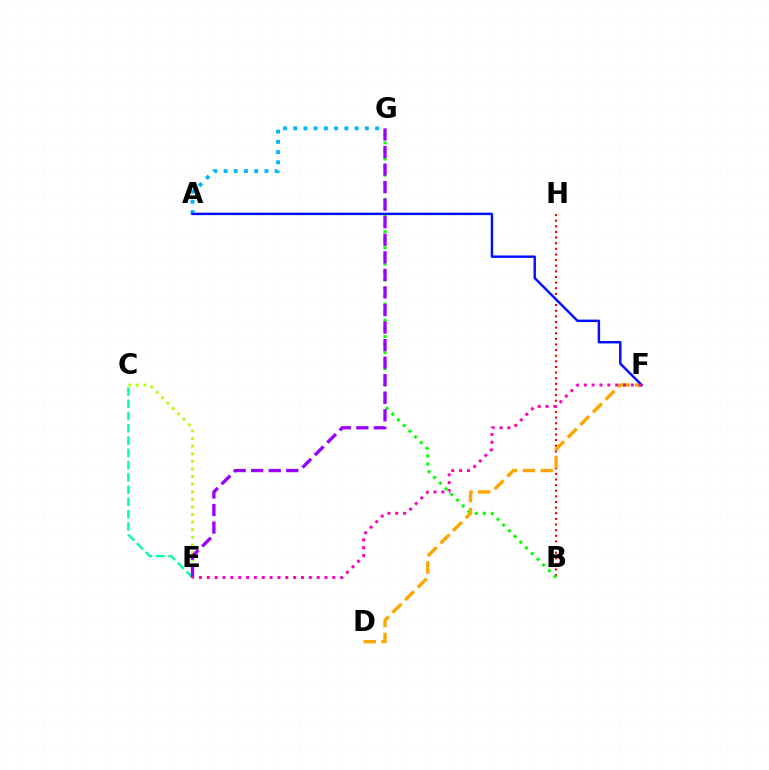{('B', 'H'): [{'color': '#ff0000', 'line_style': 'dotted', 'thickness': 1.53}], ('A', 'G'): [{'color': '#00b5ff', 'line_style': 'dotted', 'thickness': 2.78}], ('B', 'G'): [{'color': '#08ff00', 'line_style': 'dotted', 'thickness': 2.19}], ('C', 'E'): [{'color': '#b3ff00', 'line_style': 'dotted', 'thickness': 2.07}, {'color': '#00ff9d', 'line_style': 'dashed', 'thickness': 1.67}], ('D', 'F'): [{'color': '#ffa500', 'line_style': 'dashed', 'thickness': 2.42}], ('A', 'F'): [{'color': '#0010ff', 'line_style': 'solid', 'thickness': 1.76}], ('E', 'G'): [{'color': '#9b00ff', 'line_style': 'dashed', 'thickness': 2.38}], ('E', 'F'): [{'color': '#ff00bd', 'line_style': 'dotted', 'thickness': 2.13}]}